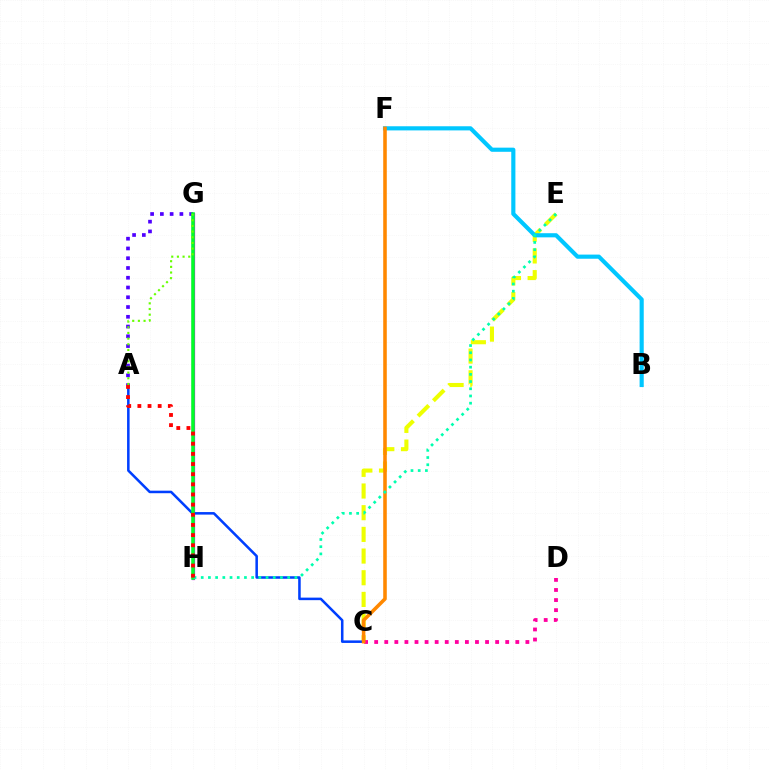{('C', 'E'): [{'color': '#eeff00', 'line_style': 'dashed', 'thickness': 2.95}], ('G', 'H'): [{'color': '#d600ff', 'line_style': 'solid', 'thickness': 2.33}, {'color': '#00ff27', 'line_style': 'solid', 'thickness': 2.54}], ('A', 'C'): [{'color': '#003fff', 'line_style': 'solid', 'thickness': 1.83}], ('C', 'D'): [{'color': '#ff00a0', 'line_style': 'dotted', 'thickness': 2.74}], ('A', 'G'): [{'color': '#4f00ff', 'line_style': 'dotted', 'thickness': 2.65}, {'color': '#66ff00', 'line_style': 'dotted', 'thickness': 1.54}], ('B', 'F'): [{'color': '#00c7ff', 'line_style': 'solid', 'thickness': 2.98}], ('C', 'F'): [{'color': '#ff8800', 'line_style': 'solid', 'thickness': 2.56}], ('E', 'H'): [{'color': '#00ffaf', 'line_style': 'dotted', 'thickness': 1.96}], ('A', 'H'): [{'color': '#ff0000', 'line_style': 'dotted', 'thickness': 2.76}]}